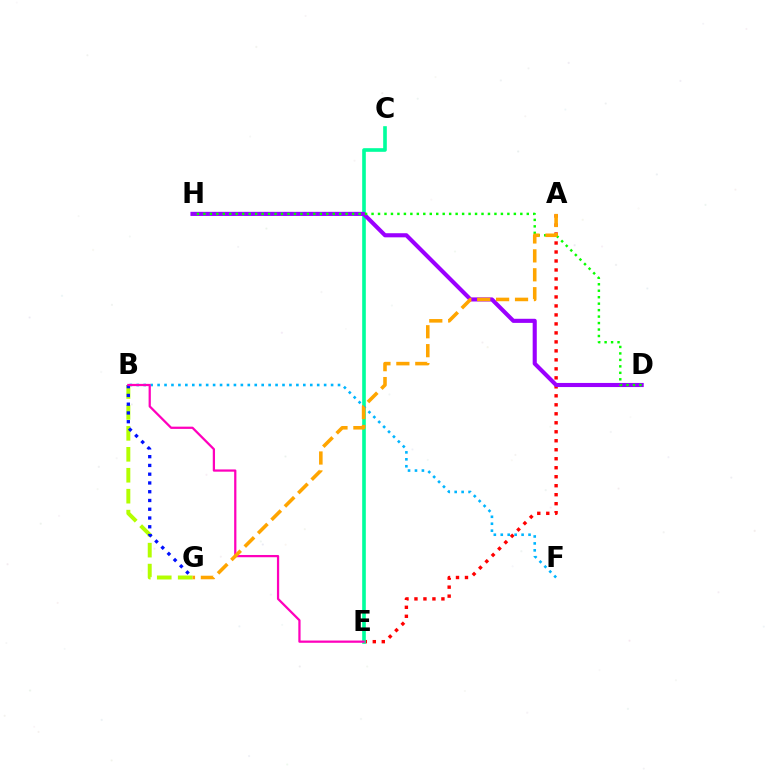{('B', 'G'): [{'color': '#b3ff00', 'line_style': 'dashed', 'thickness': 2.84}, {'color': '#0010ff', 'line_style': 'dotted', 'thickness': 2.38}], ('A', 'E'): [{'color': '#ff0000', 'line_style': 'dotted', 'thickness': 2.44}], ('C', 'E'): [{'color': '#00ff9d', 'line_style': 'solid', 'thickness': 2.62}], ('B', 'F'): [{'color': '#00b5ff', 'line_style': 'dotted', 'thickness': 1.89}], ('D', 'H'): [{'color': '#9b00ff', 'line_style': 'solid', 'thickness': 2.96}, {'color': '#08ff00', 'line_style': 'dotted', 'thickness': 1.76}], ('B', 'E'): [{'color': '#ff00bd', 'line_style': 'solid', 'thickness': 1.62}], ('A', 'G'): [{'color': '#ffa500', 'line_style': 'dashed', 'thickness': 2.57}]}